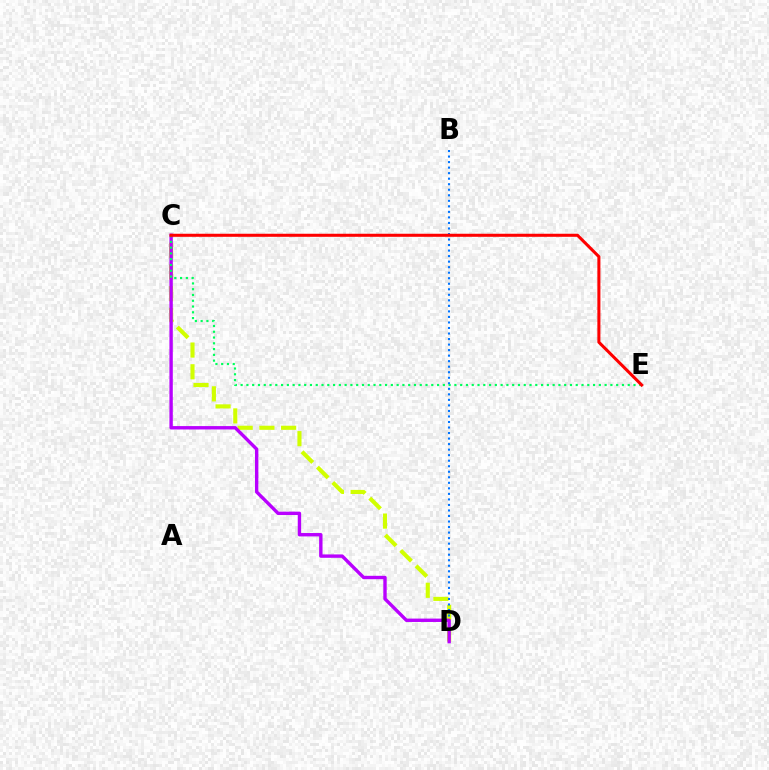{('C', 'D'): [{'color': '#d1ff00', 'line_style': 'dashed', 'thickness': 2.95}, {'color': '#b900ff', 'line_style': 'solid', 'thickness': 2.44}], ('B', 'D'): [{'color': '#0074ff', 'line_style': 'dotted', 'thickness': 1.5}], ('C', 'E'): [{'color': '#00ff5c', 'line_style': 'dotted', 'thickness': 1.57}, {'color': '#ff0000', 'line_style': 'solid', 'thickness': 2.2}]}